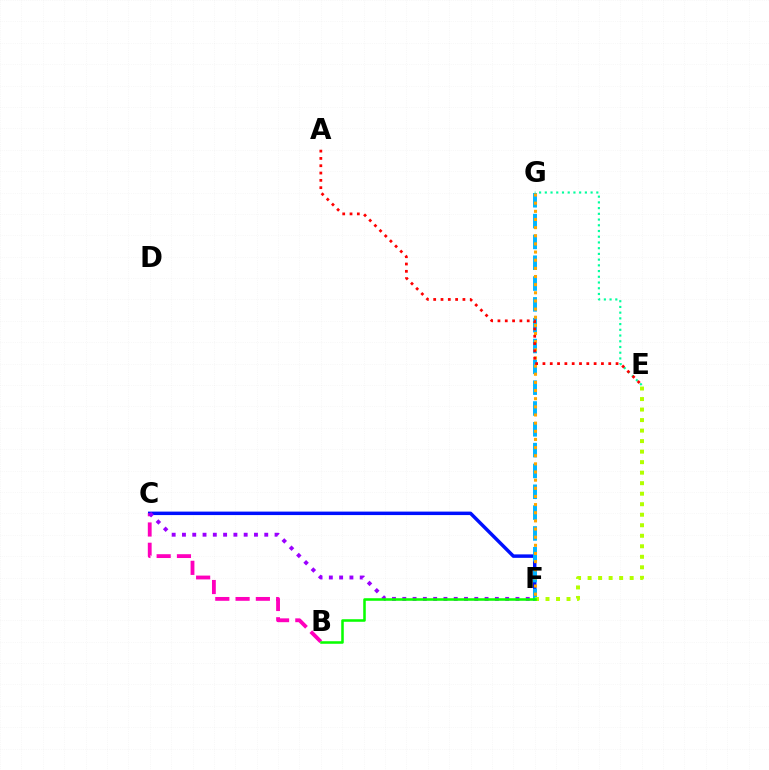{('C', 'F'): [{'color': '#0010ff', 'line_style': 'solid', 'thickness': 2.5}, {'color': '#9b00ff', 'line_style': 'dotted', 'thickness': 2.8}], ('F', 'G'): [{'color': '#00b5ff', 'line_style': 'dashed', 'thickness': 2.83}, {'color': '#ffa500', 'line_style': 'dotted', 'thickness': 2.21}], ('E', 'F'): [{'color': '#b3ff00', 'line_style': 'dotted', 'thickness': 2.86}], ('B', 'C'): [{'color': '#ff00bd', 'line_style': 'dashed', 'thickness': 2.76}], ('E', 'G'): [{'color': '#00ff9d', 'line_style': 'dotted', 'thickness': 1.56}], ('B', 'F'): [{'color': '#08ff00', 'line_style': 'solid', 'thickness': 1.84}], ('A', 'E'): [{'color': '#ff0000', 'line_style': 'dotted', 'thickness': 1.99}]}